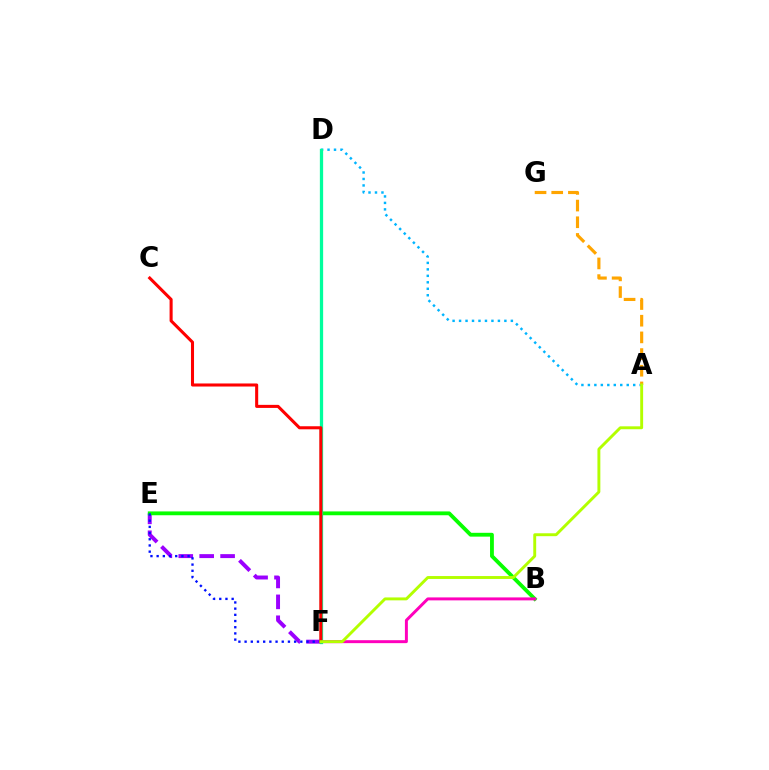{('E', 'F'): [{'color': '#9b00ff', 'line_style': 'dashed', 'thickness': 2.84}, {'color': '#0010ff', 'line_style': 'dotted', 'thickness': 1.68}], ('B', 'E'): [{'color': '#08ff00', 'line_style': 'solid', 'thickness': 2.76}], ('B', 'F'): [{'color': '#ff00bd', 'line_style': 'solid', 'thickness': 2.13}], ('A', 'D'): [{'color': '#00b5ff', 'line_style': 'dotted', 'thickness': 1.76}], ('A', 'G'): [{'color': '#ffa500', 'line_style': 'dashed', 'thickness': 2.27}], ('D', 'F'): [{'color': '#00ff9d', 'line_style': 'solid', 'thickness': 2.36}], ('C', 'F'): [{'color': '#ff0000', 'line_style': 'solid', 'thickness': 2.2}], ('A', 'F'): [{'color': '#b3ff00', 'line_style': 'solid', 'thickness': 2.09}]}